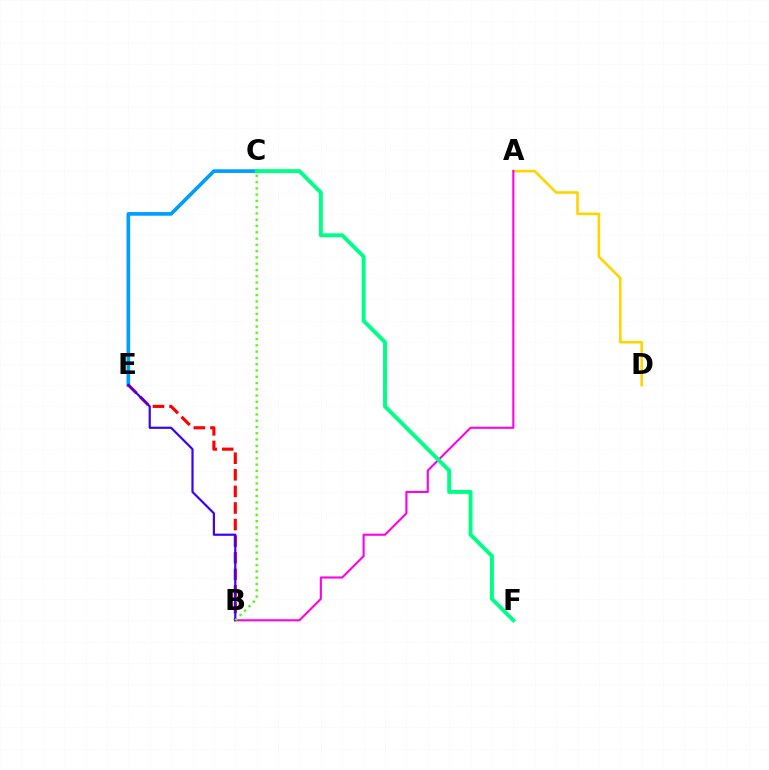{('A', 'D'): [{'color': '#ffd500', 'line_style': 'solid', 'thickness': 1.89}], ('C', 'E'): [{'color': '#009eff', 'line_style': 'solid', 'thickness': 2.64}], ('B', 'E'): [{'color': '#ff0000', 'line_style': 'dashed', 'thickness': 2.25}, {'color': '#3700ff', 'line_style': 'solid', 'thickness': 1.57}], ('A', 'B'): [{'color': '#ff00ed', 'line_style': 'solid', 'thickness': 1.51}], ('C', 'F'): [{'color': '#00ff86', 'line_style': 'solid', 'thickness': 2.83}], ('B', 'C'): [{'color': '#4fff00', 'line_style': 'dotted', 'thickness': 1.71}]}